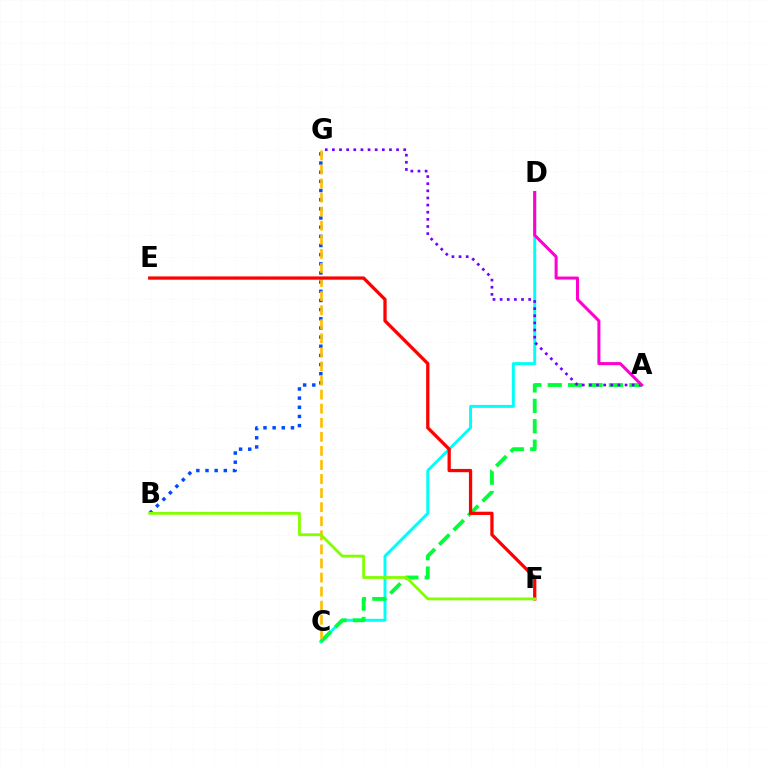{('C', 'D'): [{'color': '#00fff6', 'line_style': 'solid', 'thickness': 2.13}], ('A', 'C'): [{'color': '#00ff39', 'line_style': 'dashed', 'thickness': 2.77}], ('A', 'G'): [{'color': '#7200ff', 'line_style': 'dotted', 'thickness': 1.94}], ('B', 'G'): [{'color': '#004bff', 'line_style': 'dotted', 'thickness': 2.49}], ('C', 'G'): [{'color': '#ffbd00', 'line_style': 'dashed', 'thickness': 1.91}], ('A', 'D'): [{'color': '#ff00cf', 'line_style': 'solid', 'thickness': 2.18}], ('E', 'F'): [{'color': '#ff0000', 'line_style': 'solid', 'thickness': 2.35}], ('B', 'F'): [{'color': '#84ff00', 'line_style': 'solid', 'thickness': 2.03}]}